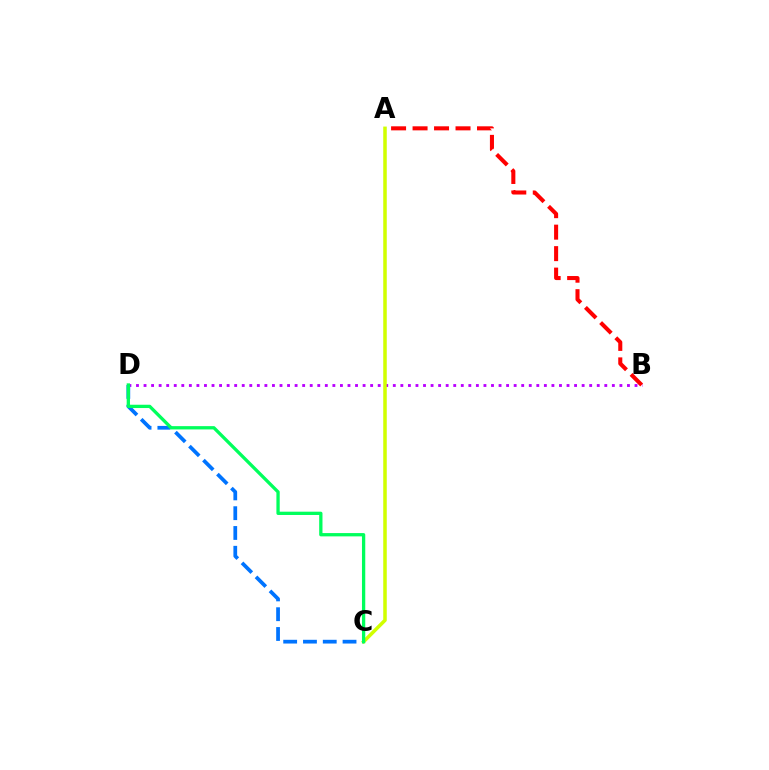{('B', 'D'): [{'color': '#b900ff', 'line_style': 'dotted', 'thickness': 2.05}], ('C', 'D'): [{'color': '#0074ff', 'line_style': 'dashed', 'thickness': 2.69}, {'color': '#00ff5c', 'line_style': 'solid', 'thickness': 2.37}], ('A', 'B'): [{'color': '#ff0000', 'line_style': 'dashed', 'thickness': 2.92}], ('A', 'C'): [{'color': '#d1ff00', 'line_style': 'solid', 'thickness': 2.54}]}